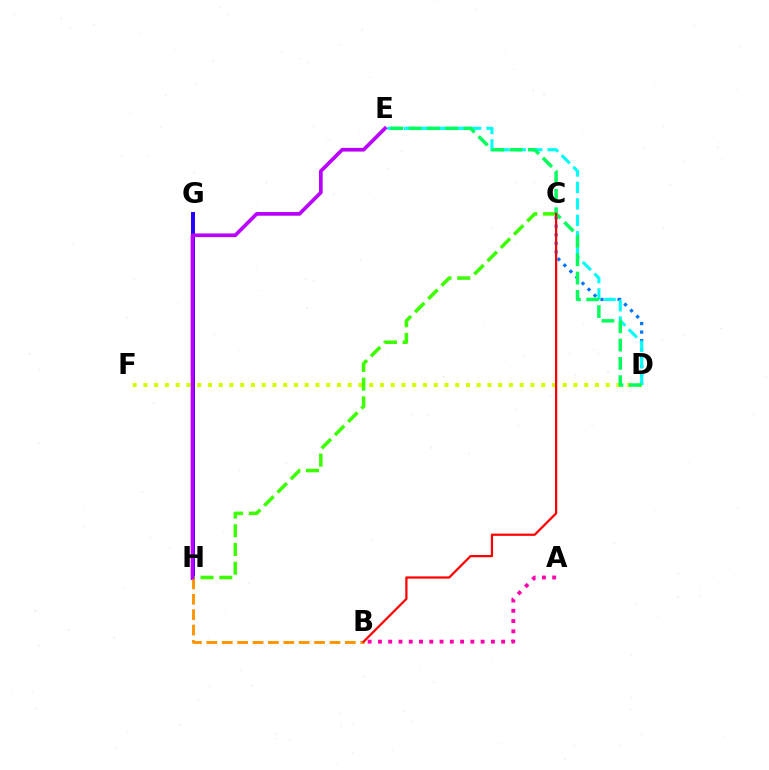{('C', 'D'): [{'color': '#0074ff', 'line_style': 'dotted', 'thickness': 2.32}], ('D', 'F'): [{'color': '#d1ff00', 'line_style': 'dotted', 'thickness': 2.92}], ('G', 'H'): [{'color': '#2500ff', 'line_style': 'solid', 'thickness': 2.86}], ('D', 'E'): [{'color': '#00fff6', 'line_style': 'dashed', 'thickness': 2.24}, {'color': '#00ff5c', 'line_style': 'dashed', 'thickness': 2.49}], ('C', 'H'): [{'color': '#3dff00', 'line_style': 'dashed', 'thickness': 2.55}], ('B', 'H'): [{'color': '#ff9400', 'line_style': 'dashed', 'thickness': 2.09}], ('A', 'B'): [{'color': '#ff00ac', 'line_style': 'dotted', 'thickness': 2.79}], ('E', 'H'): [{'color': '#b900ff', 'line_style': 'solid', 'thickness': 2.65}], ('B', 'C'): [{'color': '#ff0000', 'line_style': 'solid', 'thickness': 1.6}]}